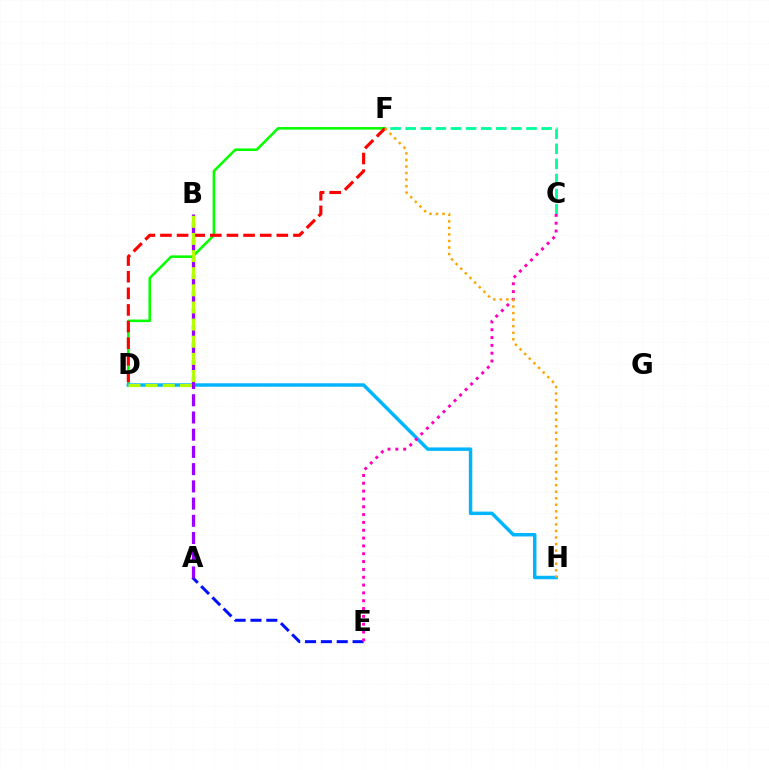{('C', 'F'): [{'color': '#00ff9d', 'line_style': 'dashed', 'thickness': 2.05}], ('D', 'F'): [{'color': '#08ff00', 'line_style': 'solid', 'thickness': 1.86}, {'color': '#ff0000', 'line_style': 'dashed', 'thickness': 2.26}], ('D', 'H'): [{'color': '#00b5ff', 'line_style': 'solid', 'thickness': 2.5}], ('A', 'E'): [{'color': '#0010ff', 'line_style': 'dashed', 'thickness': 2.15}], ('A', 'B'): [{'color': '#9b00ff', 'line_style': 'dashed', 'thickness': 2.34}], ('C', 'E'): [{'color': '#ff00bd', 'line_style': 'dotted', 'thickness': 2.13}], ('B', 'D'): [{'color': '#b3ff00', 'line_style': 'dashed', 'thickness': 2.33}], ('F', 'H'): [{'color': '#ffa500', 'line_style': 'dotted', 'thickness': 1.78}]}